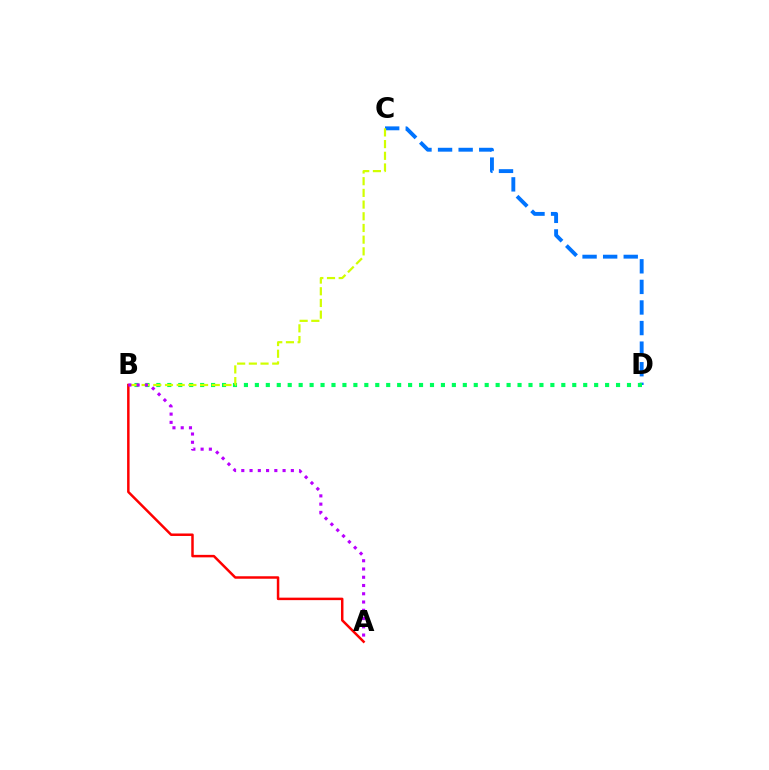{('C', 'D'): [{'color': '#0074ff', 'line_style': 'dashed', 'thickness': 2.8}], ('B', 'D'): [{'color': '#00ff5c', 'line_style': 'dotted', 'thickness': 2.97}], ('B', 'C'): [{'color': '#d1ff00', 'line_style': 'dashed', 'thickness': 1.59}], ('A', 'B'): [{'color': '#ff0000', 'line_style': 'solid', 'thickness': 1.79}, {'color': '#b900ff', 'line_style': 'dotted', 'thickness': 2.24}]}